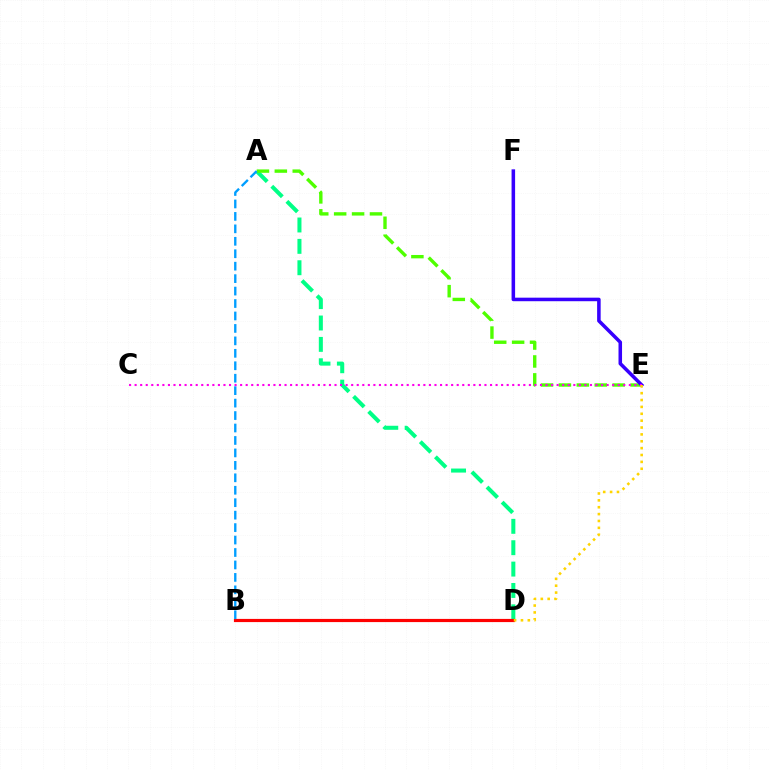{('A', 'D'): [{'color': '#00ff86', 'line_style': 'dashed', 'thickness': 2.9}], ('A', 'E'): [{'color': '#4fff00', 'line_style': 'dashed', 'thickness': 2.43}], ('B', 'D'): [{'color': '#ff0000', 'line_style': 'solid', 'thickness': 2.29}], ('A', 'B'): [{'color': '#009eff', 'line_style': 'dashed', 'thickness': 1.69}], ('E', 'F'): [{'color': '#3700ff', 'line_style': 'solid', 'thickness': 2.55}], ('C', 'E'): [{'color': '#ff00ed', 'line_style': 'dotted', 'thickness': 1.51}], ('D', 'E'): [{'color': '#ffd500', 'line_style': 'dotted', 'thickness': 1.87}]}